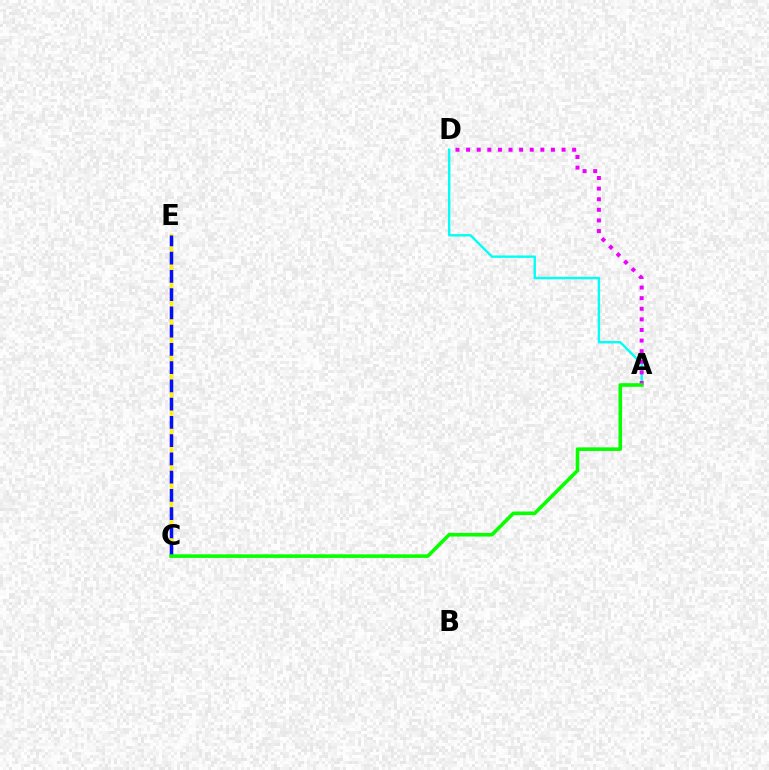{('A', 'D'): [{'color': '#00fff6', 'line_style': 'solid', 'thickness': 1.73}, {'color': '#ee00ff', 'line_style': 'dotted', 'thickness': 2.88}], ('C', 'E'): [{'color': '#ff0000', 'line_style': 'solid', 'thickness': 2.26}, {'color': '#fcf500', 'line_style': 'solid', 'thickness': 2.21}, {'color': '#0010ff', 'line_style': 'dashed', 'thickness': 2.48}], ('A', 'C'): [{'color': '#08ff00', 'line_style': 'solid', 'thickness': 2.59}]}